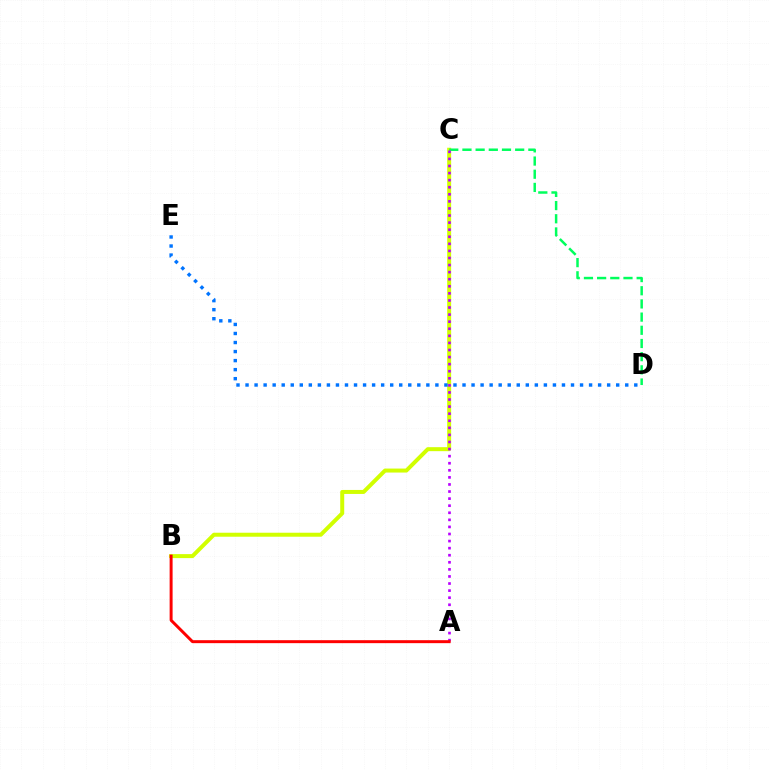{('B', 'C'): [{'color': '#d1ff00', 'line_style': 'solid', 'thickness': 2.87}], ('C', 'D'): [{'color': '#00ff5c', 'line_style': 'dashed', 'thickness': 1.79}], ('A', 'C'): [{'color': '#b900ff', 'line_style': 'dotted', 'thickness': 1.92}], ('A', 'B'): [{'color': '#ff0000', 'line_style': 'solid', 'thickness': 2.14}], ('D', 'E'): [{'color': '#0074ff', 'line_style': 'dotted', 'thickness': 2.46}]}